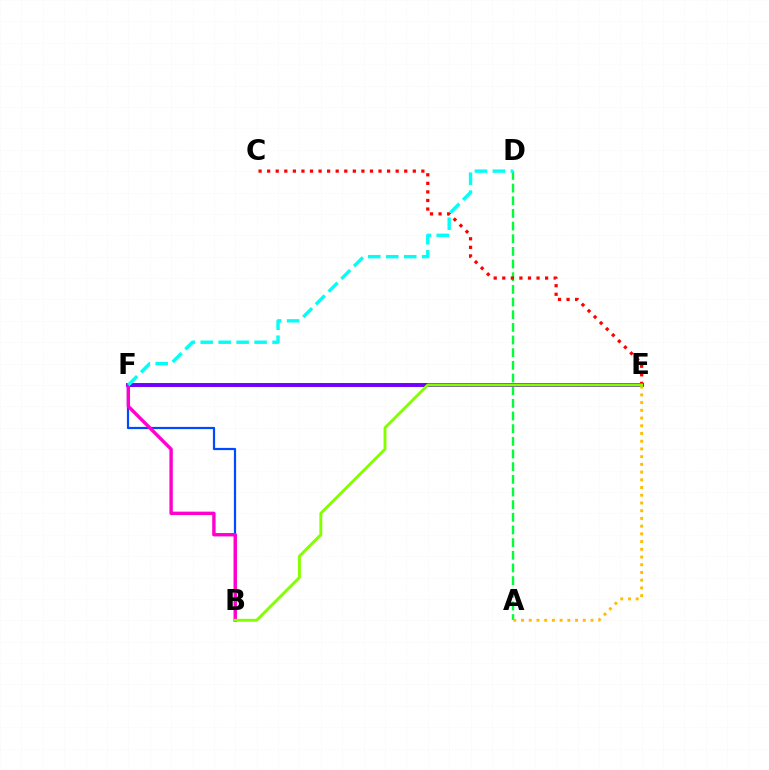{('B', 'F'): [{'color': '#004bff', 'line_style': 'solid', 'thickness': 1.59}, {'color': '#ff00cf', 'line_style': 'solid', 'thickness': 2.44}], ('A', 'D'): [{'color': '#00ff39', 'line_style': 'dashed', 'thickness': 1.72}], ('E', 'F'): [{'color': '#7200ff', 'line_style': 'solid', 'thickness': 2.85}], ('C', 'E'): [{'color': '#ff0000', 'line_style': 'dotted', 'thickness': 2.33}], ('A', 'E'): [{'color': '#ffbd00', 'line_style': 'dotted', 'thickness': 2.1}], ('B', 'E'): [{'color': '#84ff00', 'line_style': 'solid', 'thickness': 2.09}], ('D', 'F'): [{'color': '#00fff6', 'line_style': 'dashed', 'thickness': 2.44}]}